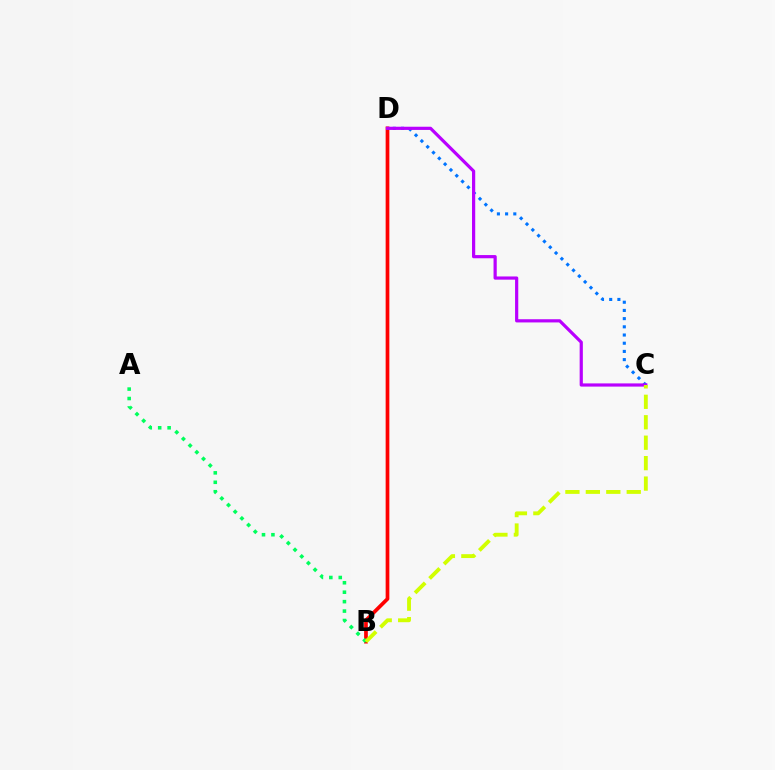{('B', 'D'): [{'color': '#ff0000', 'line_style': 'solid', 'thickness': 2.66}], ('C', 'D'): [{'color': '#0074ff', 'line_style': 'dotted', 'thickness': 2.23}, {'color': '#b900ff', 'line_style': 'solid', 'thickness': 2.3}], ('A', 'B'): [{'color': '#00ff5c', 'line_style': 'dotted', 'thickness': 2.56}], ('B', 'C'): [{'color': '#d1ff00', 'line_style': 'dashed', 'thickness': 2.78}]}